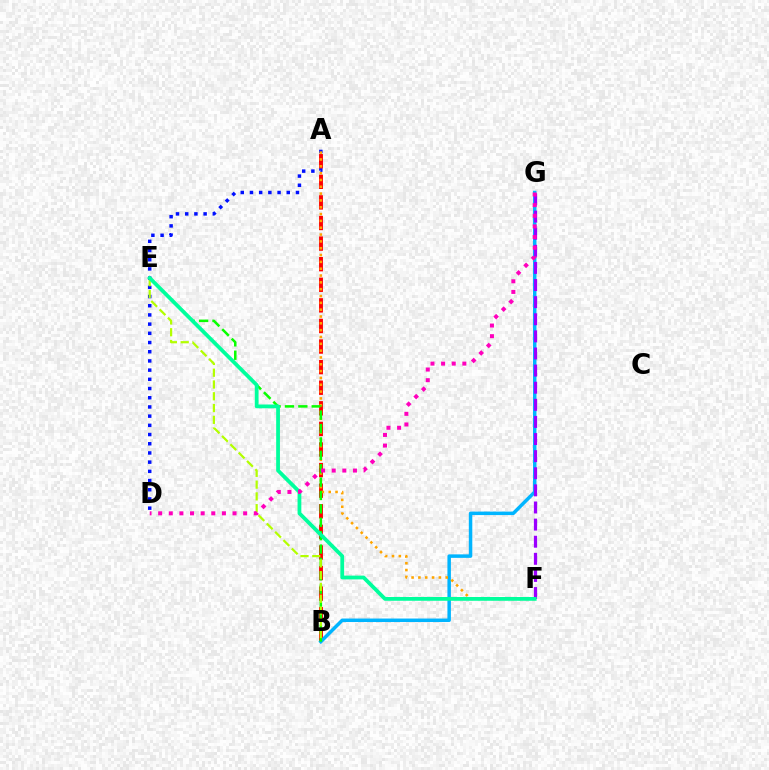{('A', 'D'): [{'color': '#0010ff', 'line_style': 'dotted', 'thickness': 2.5}], ('A', 'B'): [{'color': '#ff0000', 'line_style': 'dashed', 'thickness': 2.8}], ('B', 'G'): [{'color': '#00b5ff', 'line_style': 'solid', 'thickness': 2.51}], ('A', 'F'): [{'color': '#ffa500', 'line_style': 'dotted', 'thickness': 1.85}], ('B', 'E'): [{'color': '#08ff00', 'line_style': 'dashed', 'thickness': 1.82}, {'color': '#b3ff00', 'line_style': 'dashed', 'thickness': 1.6}], ('F', 'G'): [{'color': '#9b00ff', 'line_style': 'dashed', 'thickness': 2.32}], ('E', 'F'): [{'color': '#00ff9d', 'line_style': 'solid', 'thickness': 2.72}], ('D', 'G'): [{'color': '#ff00bd', 'line_style': 'dotted', 'thickness': 2.89}]}